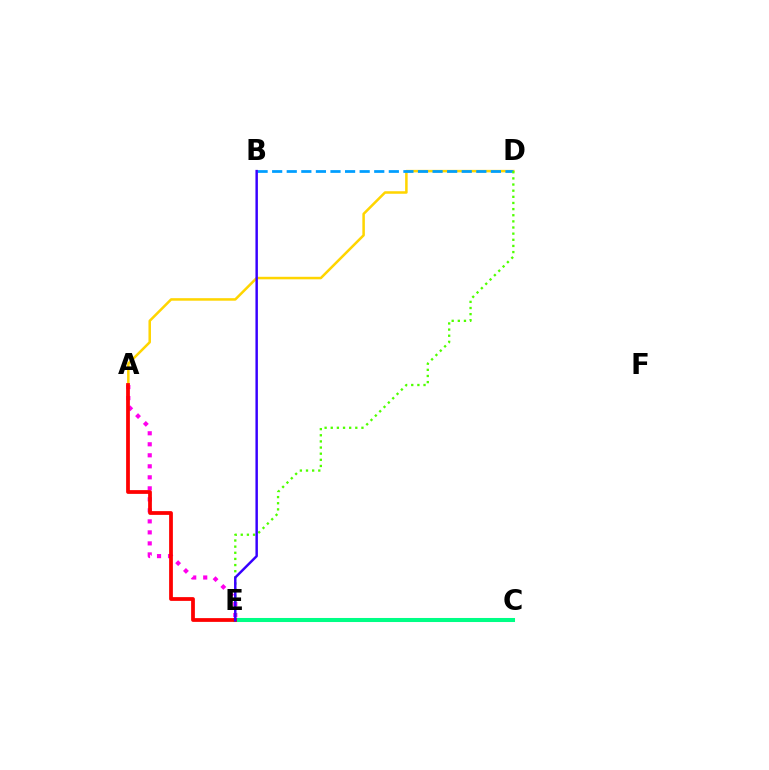{('A', 'E'): [{'color': '#ff00ed', 'line_style': 'dotted', 'thickness': 2.99}, {'color': '#ff0000', 'line_style': 'solid', 'thickness': 2.71}], ('A', 'D'): [{'color': '#ffd500', 'line_style': 'solid', 'thickness': 1.82}], ('B', 'D'): [{'color': '#009eff', 'line_style': 'dashed', 'thickness': 1.98}], ('C', 'E'): [{'color': '#00ff86', 'line_style': 'solid', 'thickness': 2.92}], ('D', 'E'): [{'color': '#4fff00', 'line_style': 'dotted', 'thickness': 1.67}], ('B', 'E'): [{'color': '#3700ff', 'line_style': 'solid', 'thickness': 1.77}]}